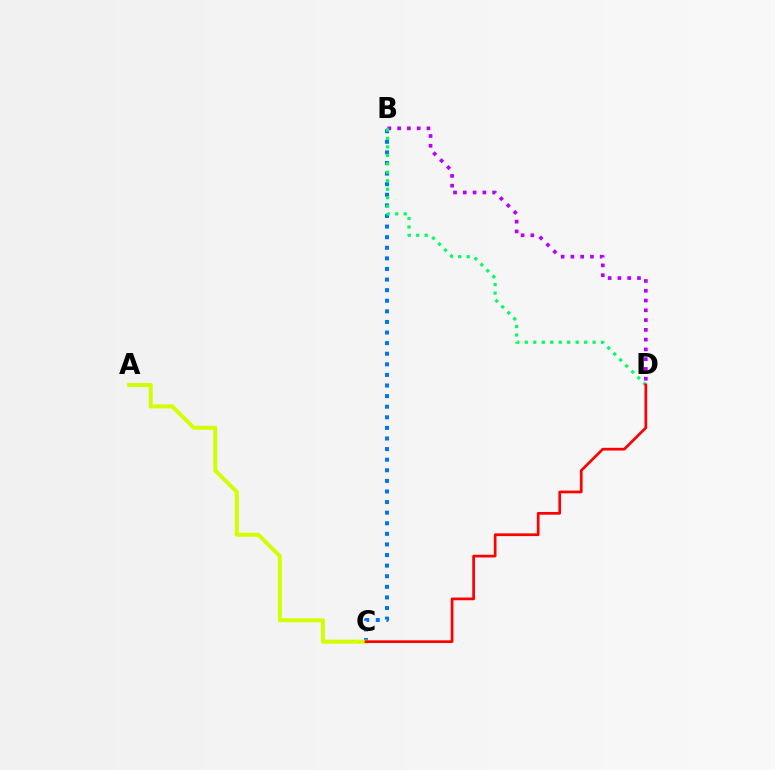{('B', 'D'): [{'color': '#b900ff', 'line_style': 'dotted', 'thickness': 2.66}, {'color': '#00ff5c', 'line_style': 'dotted', 'thickness': 2.3}], ('B', 'C'): [{'color': '#0074ff', 'line_style': 'dotted', 'thickness': 2.88}], ('A', 'C'): [{'color': '#d1ff00', 'line_style': 'solid', 'thickness': 2.87}], ('C', 'D'): [{'color': '#ff0000', 'line_style': 'solid', 'thickness': 1.95}]}